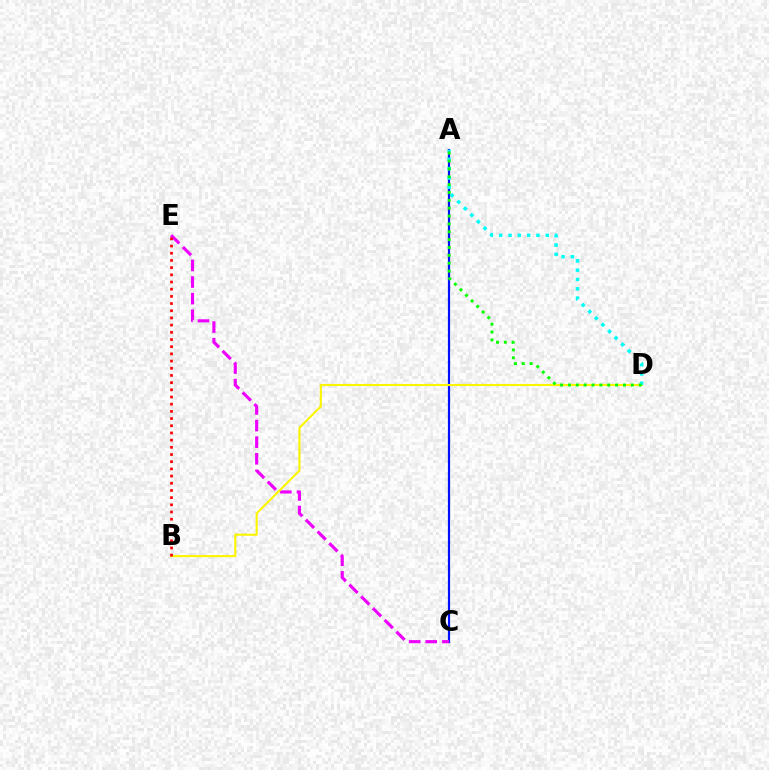{('A', 'C'): [{'color': '#0010ff', 'line_style': 'solid', 'thickness': 1.58}], ('C', 'E'): [{'color': '#ee00ff', 'line_style': 'dashed', 'thickness': 2.26}], ('B', 'D'): [{'color': '#fcf500', 'line_style': 'solid', 'thickness': 1.52}], ('A', 'D'): [{'color': '#00fff6', 'line_style': 'dotted', 'thickness': 2.53}, {'color': '#08ff00', 'line_style': 'dotted', 'thickness': 2.14}], ('B', 'E'): [{'color': '#ff0000', 'line_style': 'dotted', 'thickness': 1.95}]}